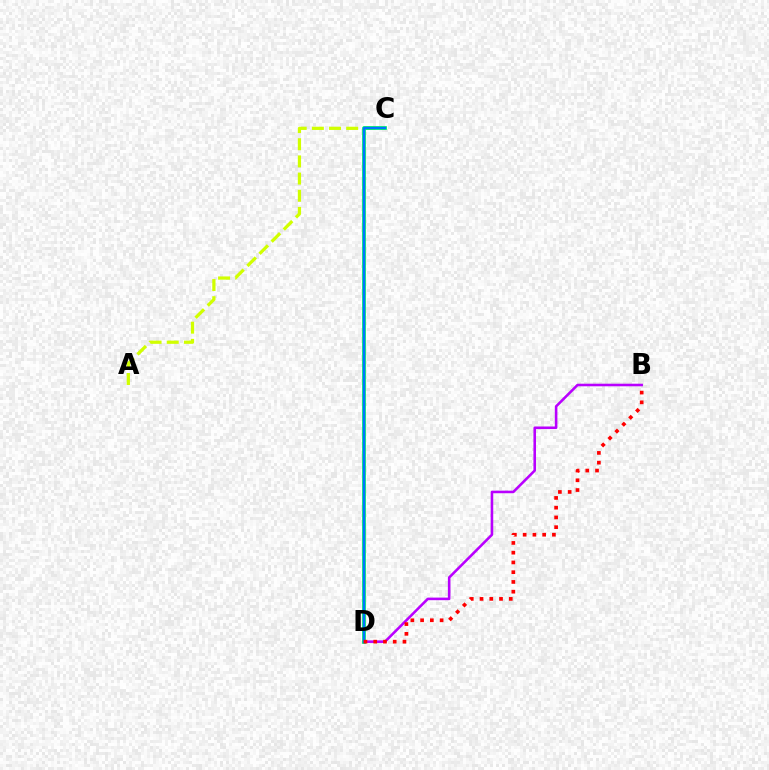{('A', 'C'): [{'color': '#d1ff00', 'line_style': 'dashed', 'thickness': 2.33}], ('B', 'D'): [{'color': '#b900ff', 'line_style': 'solid', 'thickness': 1.86}, {'color': '#ff0000', 'line_style': 'dotted', 'thickness': 2.65}], ('C', 'D'): [{'color': '#00ff5c', 'line_style': 'solid', 'thickness': 2.7}, {'color': '#0074ff', 'line_style': 'solid', 'thickness': 1.77}]}